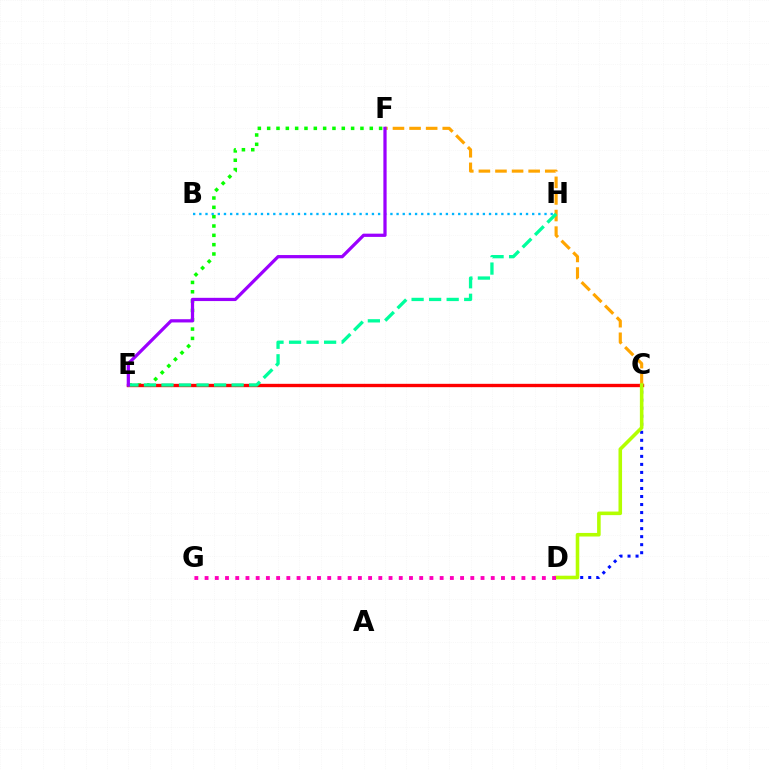{('E', 'F'): [{'color': '#08ff00', 'line_style': 'dotted', 'thickness': 2.53}, {'color': '#9b00ff', 'line_style': 'solid', 'thickness': 2.33}], ('C', 'E'): [{'color': '#ff0000', 'line_style': 'solid', 'thickness': 2.41}], ('B', 'H'): [{'color': '#00b5ff', 'line_style': 'dotted', 'thickness': 1.67}], ('C', 'D'): [{'color': '#0010ff', 'line_style': 'dotted', 'thickness': 2.18}, {'color': '#b3ff00', 'line_style': 'solid', 'thickness': 2.57}], ('C', 'F'): [{'color': '#ffa500', 'line_style': 'dashed', 'thickness': 2.25}], ('E', 'H'): [{'color': '#00ff9d', 'line_style': 'dashed', 'thickness': 2.38}], ('D', 'G'): [{'color': '#ff00bd', 'line_style': 'dotted', 'thickness': 2.78}]}